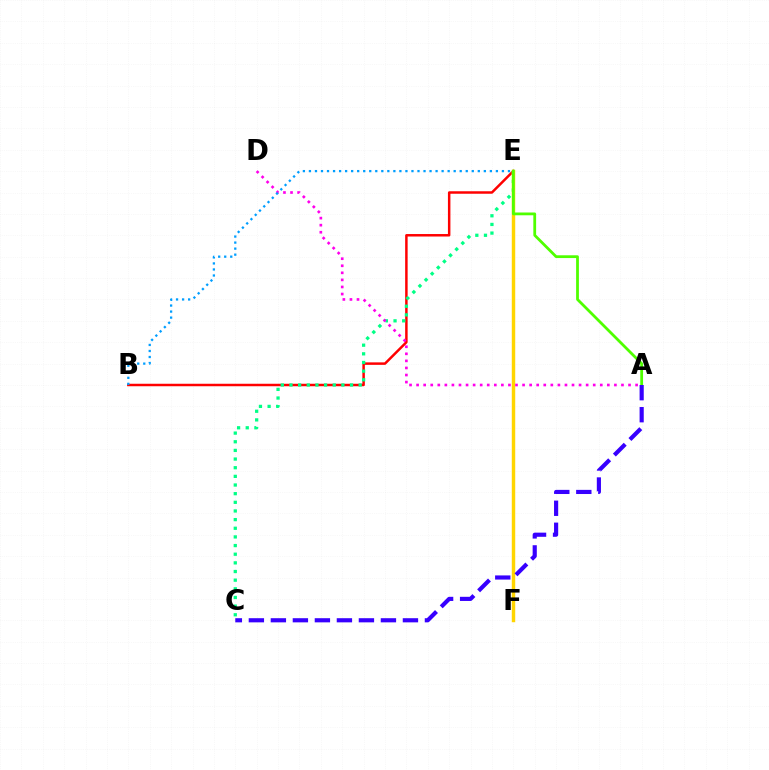{('B', 'E'): [{'color': '#ff0000', 'line_style': 'solid', 'thickness': 1.79}, {'color': '#009eff', 'line_style': 'dotted', 'thickness': 1.64}], ('C', 'E'): [{'color': '#00ff86', 'line_style': 'dotted', 'thickness': 2.35}], ('E', 'F'): [{'color': '#ffd500', 'line_style': 'solid', 'thickness': 2.47}], ('A', 'E'): [{'color': '#4fff00', 'line_style': 'solid', 'thickness': 2.0}], ('A', 'D'): [{'color': '#ff00ed', 'line_style': 'dotted', 'thickness': 1.92}], ('A', 'C'): [{'color': '#3700ff', 'line_style': 'dashed', 'thickness': 2.99}]}